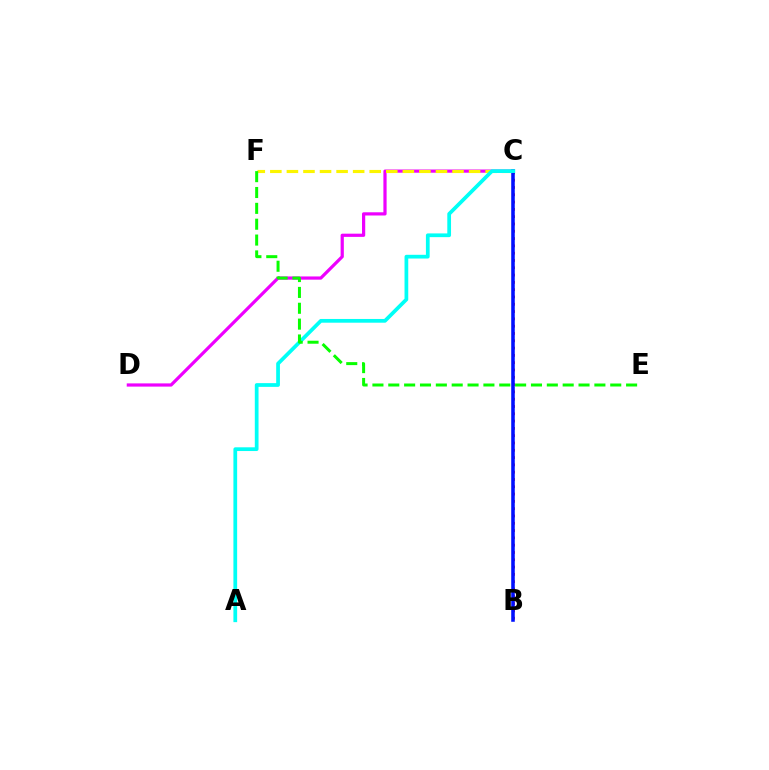{('B', 'C'): [{'color': '#ff0000', 'line_style': 'dotted', 'thickness': 1.98}, {'color': '#0010ff', 'line_style': 'solid', 'thickness': 2.56}], ('C', 'D'): [{'color': '#ee00ff', 'line_style': 'solid', 'thickness': 2.31}], ('C', 'F'): [{'color': '#fcf500', 'line_style': 'dashed', 'thickness': 2.25}], ('A', 'C'): [{'color': '#00fff6', 'line_style': 'solid', 'thickness': 2.69}], ('E', 'F'): [{'color': '#08ff00', 'line_style': 'dashed', 'thickness': 2.15}]}